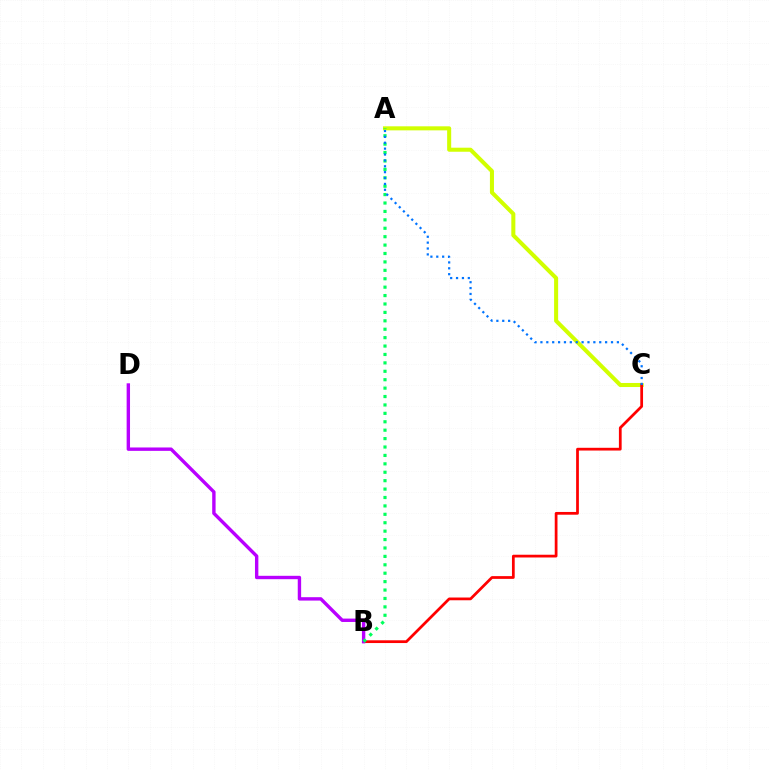{('A', 'C'): [{'color': '#d1ff00', 'line_style': 'solid', 'thickness': 2.91}, {'color': '#0074ff', 'line_style': 'dotted', 'thickness': 1.6}], ('B', 'C'): [{'color': '#ff0000', 'line_style': 'solid', 'thickness': 1.98}], ('B', 'D'): [{'color': '#b900ff', 'line_style': 'solid', 'thickness': 2.44}], ('A', 'B'): [{'color': '#00ff5c', 'line_style': 'dotted', 'thickness': 2.29}]}